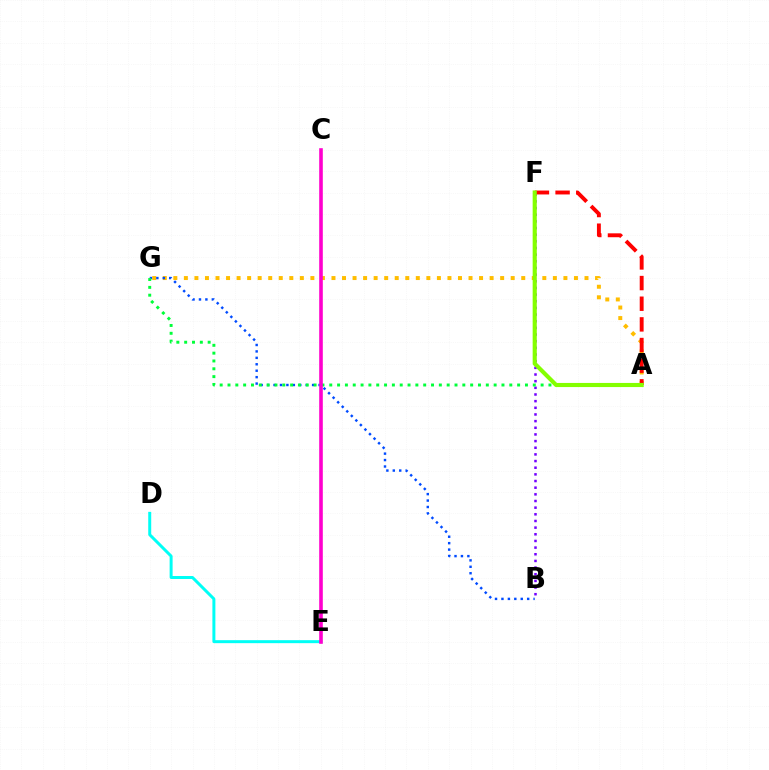{('B', 'F'): [{'color': '#7200ff', 'line_style': 'dotted', 'thickness': 1.81}], ('D', 'E'): [{'color': '#00fff6', 'line_style': 'solid', 'thickness': 2.15}], ('A', 'G'): [{'color': '#ffbd00', 'line_style': 'dotted', 'thickness': 2.86}, {'color': '#00ff39', 'line_style': 'dotted', 'thickness': 2.13}], ('B', 'G'): [{'color': '#004bff', 'line_style': 'dotted', 'thickness': 1.75}], ('A', 'F'): [{'color': '#ff0000', 'line_style': 'dashed', 'thickness': 2.81}, {'color': '#84ff00', 'line_style': 'solid', 'thickness': 2.96}], ('C', 'E'): [{'color': '#ff00cf', 'line_style': 'solid', 'thickness': 2.6}]}